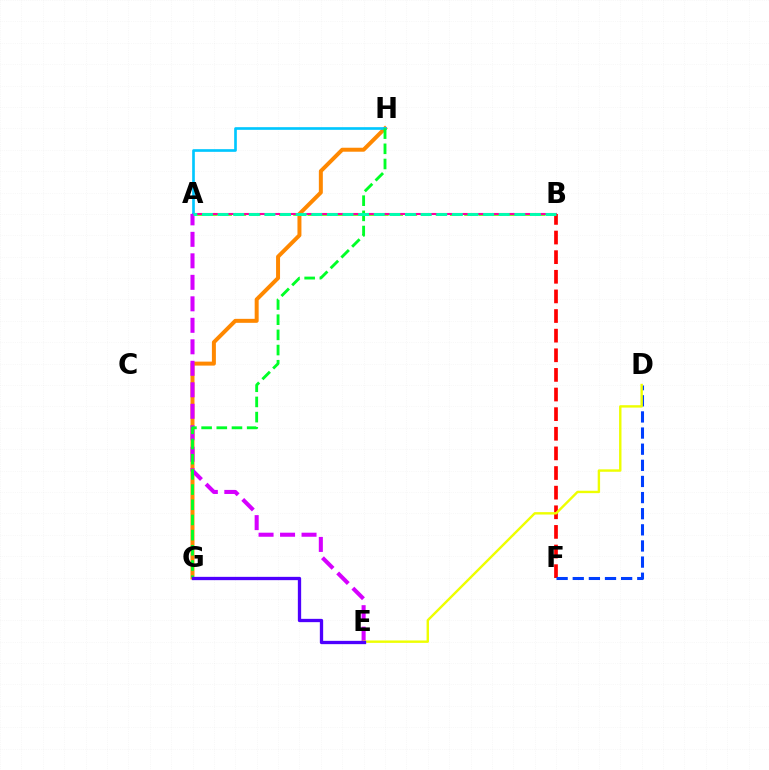{('A', 'B'): [{'color': '#66ff00', 'line_style': 'dashed', 'thickness': 1.94}, {'color': '#ff00a0', 'line_style': 'solid', 'thickness': 1.5}, {'color': '#00ffaf', 'line_style': 'dashed', 'thickness': 2.12}], ('G', 'H'): [{'color': '#ff8800', 'line_style': 'solid', 'thickness': 2.86}, {'color': '#00ff27', 'line_style': 'dashed', 'thickness': 2.06}], ('A', 'H'): [{'color': '#00c7ff', 'line_style': 'solid', 'thickness': 1.92}], ('B', 'F'): [{'color': '#ff0000', 'line_style': 'dashed', 'thickness': 2.67}], ('A', 'E'): [{'color': '#d600ff', 'line_style': 'dashed', 'thickness': 2.92}], ('D', 'F'): [{'color': '#003fff', 'line_style': 'dashed', 'thickness': 2.19}], ('D', 'E'): [{'color': '#eeff00', 'line_style': 'solid', 'thickness': 1.73}], ('E', 'G'): [{'color': '#4f00ff', 'line_style': 'solid', 'thickness': 2.38}]}